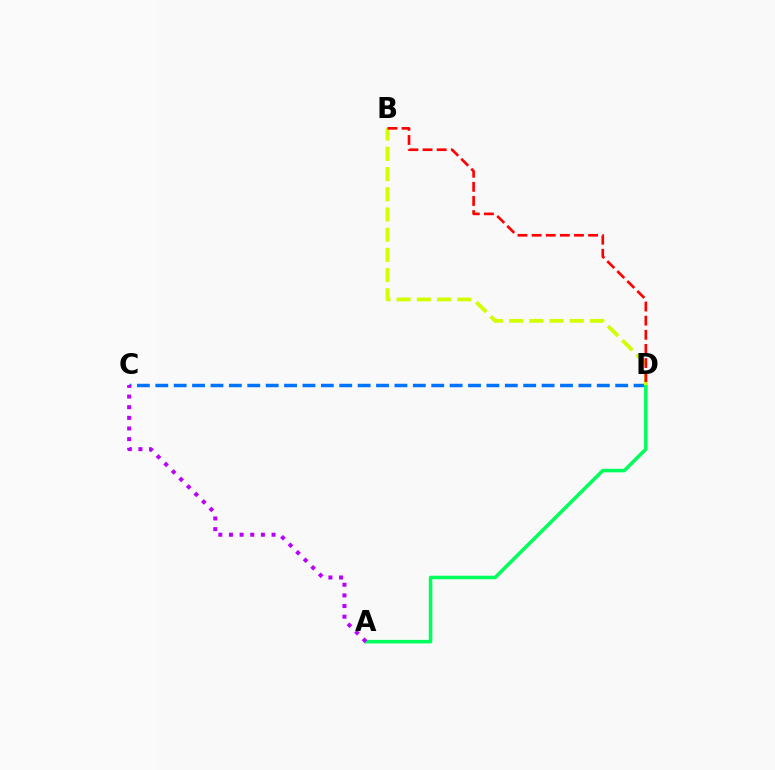{('C', 'D'): [{'color': '#0074ff', 'line_style': 'dashed', 'thickness': 2.5}], ('A', 'D'): [{'color': '#00ff5c', 'line_style': 'solid', 'thickness': 2.55}], ('A', 'C'): [{'color': '#b900ff', 'line_style': 'dotted', 'thickness': 2.89}], ('B', 'D'): [{'color': '#d1ff00', 'line_style': 'dashed', 'thickness': 2.75}, {'color': '#ff0000', 'line_style': 'dashed', 'thickness': 1.92}]}